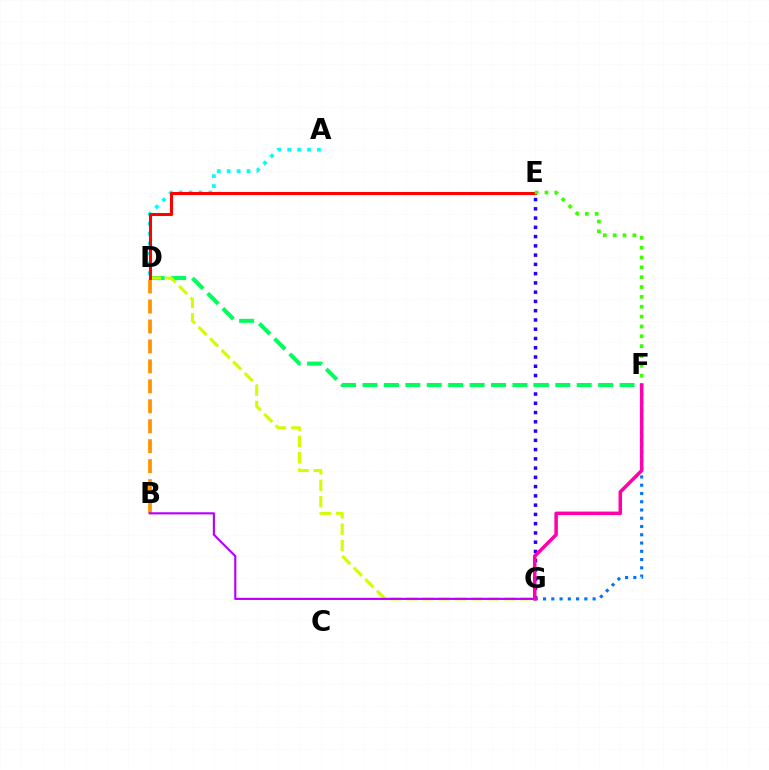{('B', 'D'): [{'color': '#ff9400', 'line_style': 'dashed', 'thickness': 2.71}], ('E', 'G'): [{'color': '#2500ff', 'line_style': 'dotted', 'thickness': 2.52}], ('D', 'F'): [{'color': '#00ff5c', 'line_style': 'dashed', 'thickness': 2.91}], ('A', 'D'): [{'color': '#00fff6', 'line_style': 'dotted', 'thickness': 2.69}], ('D', 'G'): [{'color': '#d1ff00', 'line_style': 'dashed', 'thickness': 2.22}], ('D', 'E'): [{'color': '#ff0000', 'line_style': 'solid', 'thickness': 2.21}], ('F', 'G'): [{'color': '#0074ff', 'line_style': 'dotted', 'thickness': 2.24}, {'color': '#ff00ac', 'line_style': 'solid', 'thickness': 2.53}], ('B', 'G'): [{'color': '#b900ff', 'line_style': 'solid', 'thickness': 1.55}], ('E', 'F'): [{'color': '#3dff00', 'line_style': 'dotted', 'thickness': 2.68}]}